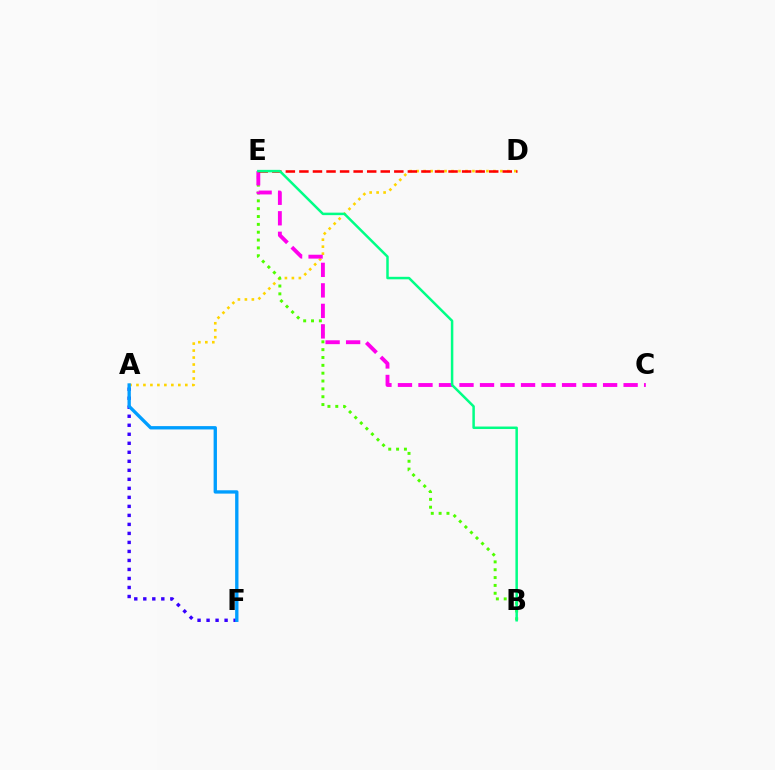{('A', 'D'): [{'color': '#ffd500', 'line_style': 'dotted', 'thickness': 1.9}], ('B', 'E'): [{'color': '#4fff00', 'line_style': 'dotted', 'thickness': 2.13}, {'color': '#00ff86', 'line_style': 'solid', 'thickness': 1.8}], ('C', 'E'): [{'color': '#ff00ed', 'line_style': 'dashed', 'thickness': 2.79}], ('D', 'E'): [{'color': '#ff0000', 'line_style': 'dashed', 'thickness': 1.84}], ('A', 'F'): [{'color': '#3700ff', 'line_style': 'dotted', 'thickness': 2.45}, {'color': '#009eff', 'line_style': 'solid', 'thickness': 2.4}]}